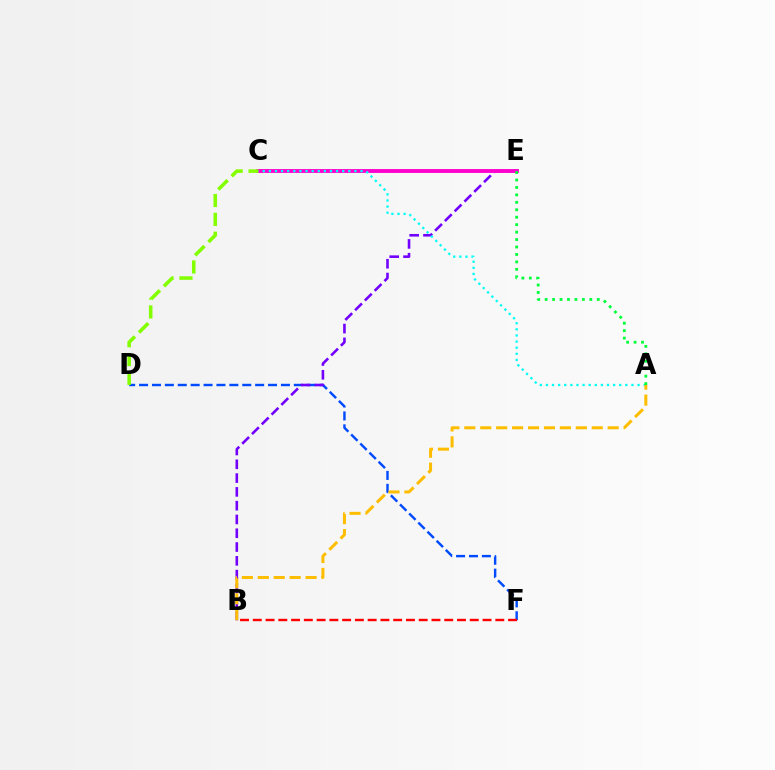{('D', 'F'): [{'color': '#004bff', 'line_style': 'dashed', 'thickness': 1.75}], ('B', 'E'): [{'color': '#7200ff', 'line_style': 'dashed', 'thickness': 1.87}], ('C', 'E'): [{'color': '#ff00cf', 'line_style': 'solid', 'thickness': 2.79}], ('A', 'C'): [{'color': '#00fff6', 'line_style': 'dotted', 'thickness': 1.66}], ('C', 'D'): [{'color': '#84ff00', 'line_style': 'dashed', 'thickness': 2.56}], ('A', 'B'): [{'color': '#ffbd00', 'line_style': 'dashed', 'thickness': 2.16}], ('B', 'F'): [{'color': '#ff0000', 'line_style': 'dashed', 'thickness': 1.73}], ('A', 'E'): [{'color': '#00ff39', 'line_style': 'dotted', 'thickness': 2.02}]}